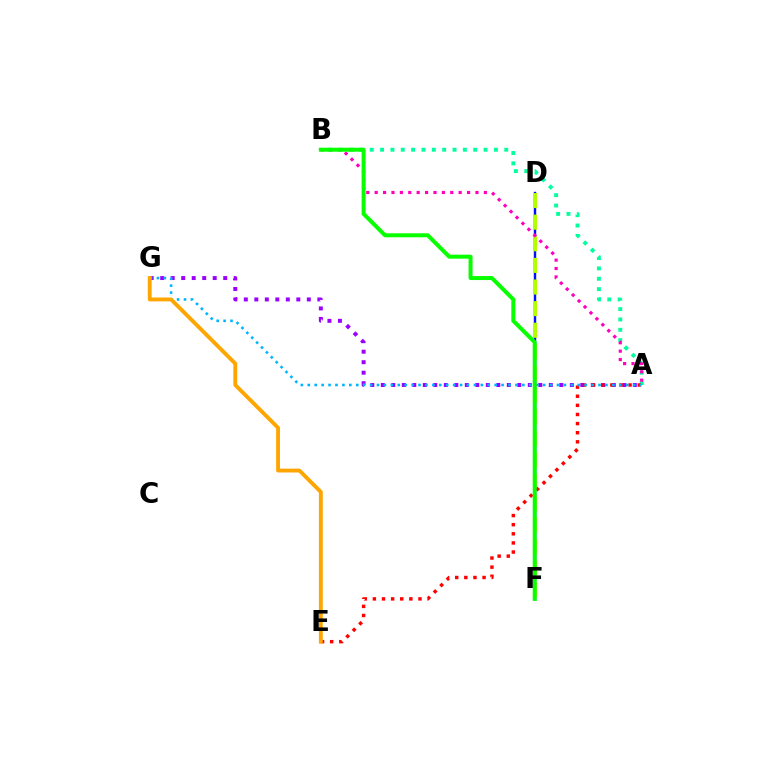{('A', 'G'): [{'color': '#9b00ff', 'line_style': 'dotted', 'thickness': 2.85}, {'color': '#00b5ff', 'line_style': 'dotted', 'thickness': 1.88}], ('D', 'F'): [{'color': '#0010ff', 'line_style': 'solid', 'thickness': 1.73}, {'color': '#b3ff00', 'line_style': 'dashed', 'thickness': 2.94}], ('A', 'B'): [{'color': '#00ff9d', 'line_style': 'dotted', 'thickness': 2.81}, {'color': '#ff00bd', 'line_style': 'dotted', 'thickness': 2.28}], ('A', 'E'): [{'color': '#ff0000', 'line_style': 'dotted', 'thickness': 2.48}], ('B', 'F'): [{'color': '#08ff00', 'line_style': 'solid', 'thickness': 2.88}], ('E', 'G'): [{'color': '#ffa500', 'line_style': 'solid', 'thickness': 2.77}]}